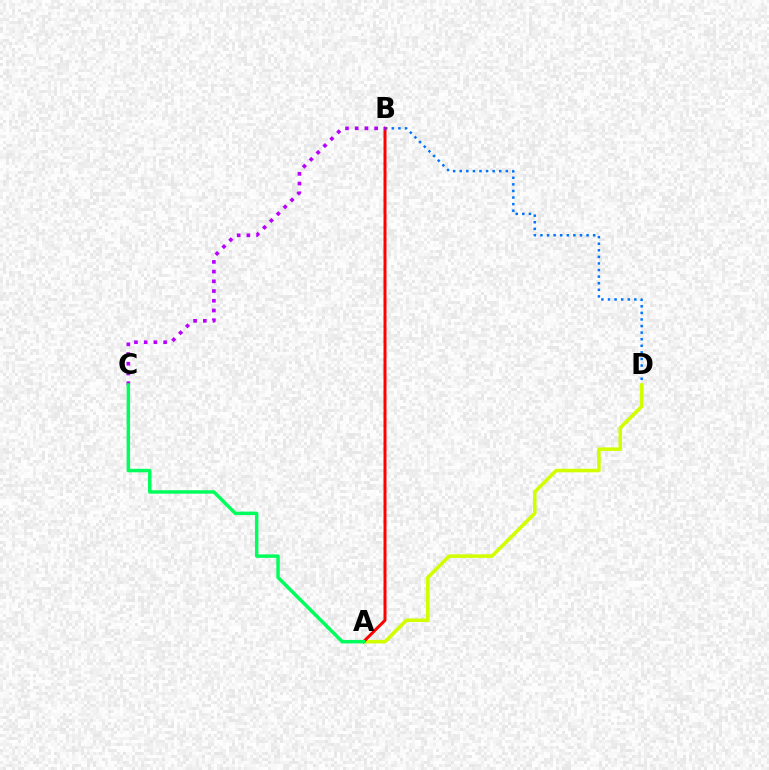{('B', 'D'): [{'color': '#0074ff', 'line_style': 'dotted', 'thickness': 1.79}], ('A', 'D'): [{'color': '#d1ff00', 'line_style': 'solid', 'thickness': 2.56}], ('A', 'B'): [{'color': '#ff0000', 'line_style': 'solid', 'thickness': 2.16}], ('B', 'C'): [{'color': '#b900ff', 'line_style': 'dotted', 'thickness': 2.64}], ('A', 'C'): [{'color': '#00ff5c', 'line_style': 'solid', 'thickness': 2.49}]}